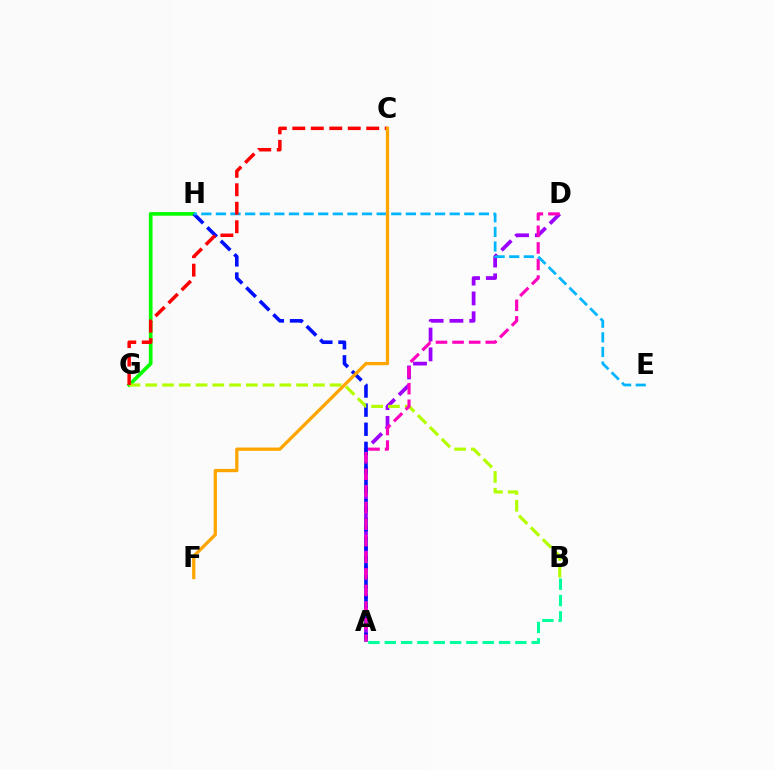{('A', 'D'): [{'color': '#9b00ff', 'line_style': 'dashed', 'thickness': 2.69}, {'color': '#ff00bd', 'line_style': 'dashed', 'thickness': 2.25}], ('G', 'H'): [{'color': '#08ff00', 'line_style': 'solid', 'thickness': 2.65}], ('A', 'H'): [{'color': '#0010ff', 'line_style': 'dashed', 'thickness': 2.59}], ('B', 'G'): [{'color': '#b3ff00', 'line_style': 'dashed', 'thickness': 2.28}], ('E', 'H'): [{'color': '#00b5ff', 'line_style': 'dashed', 'thickness': 1.99}], ('C', 'G'): [{'color': '#ff0000', 'line_style': 'dashed', 'thickness': 2.51}], ('C', 'F'): [{'color': '#ffa500', 'line_style': 'solid', 'thickness': 2.36}], ('A', 'B'): [{'color': '#00ff9d', 'line_style': 'dashed', 'thickness': 2.22}]}